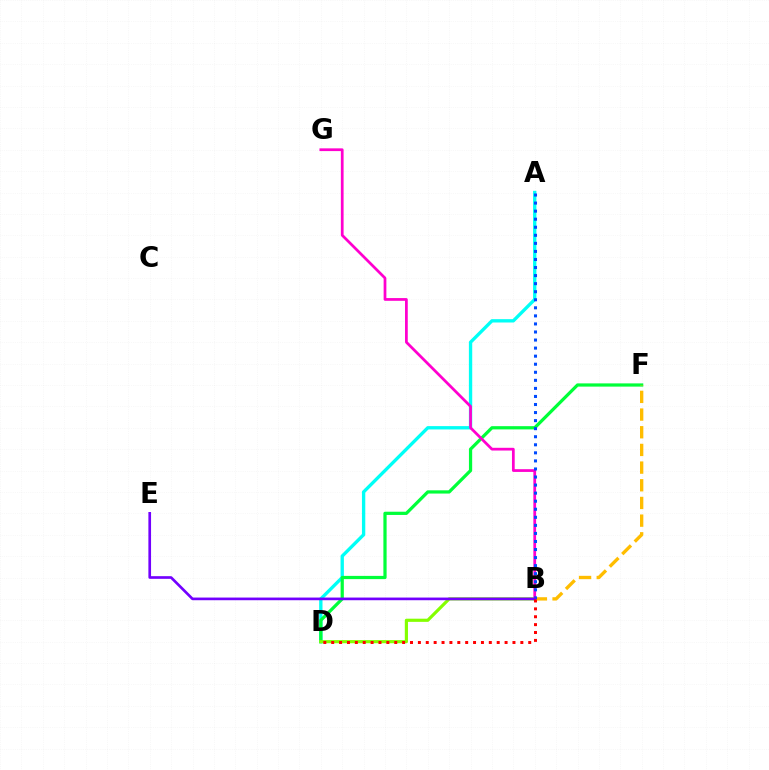{('A', 'D'): [{'color': '#00fff6', 'line_style': 'solid', 'thickness': 2.4}], ('D', 'F'): [{'color': '#00ff39', 'line_style': 'solid', 'thickness': 2.32}], ('B', 'G'): [{'color': '#ff00cf', 'line_style': 'solid', 'thickness': 1.97}], ('B', 'D'): [{'color': '#84ff00', 'line_style': 'solid', 'thickness': 2.28}, {'color': '#ff0000', 'line_style': 'dotted', 'thickness': 2.14}], ('B', 'F'): [{'color': '#ffbd00', 'line_style': 'dashed', 'thickness': 2.4}], ('A', 'B'): [{'color': '#004bff', 'line_style': 'dotted', 'thickness': 2.19}], ('B', 'E'): [{'color': '#7200ff', 'line_style': 'solid', 'thickness': 1.92}]}